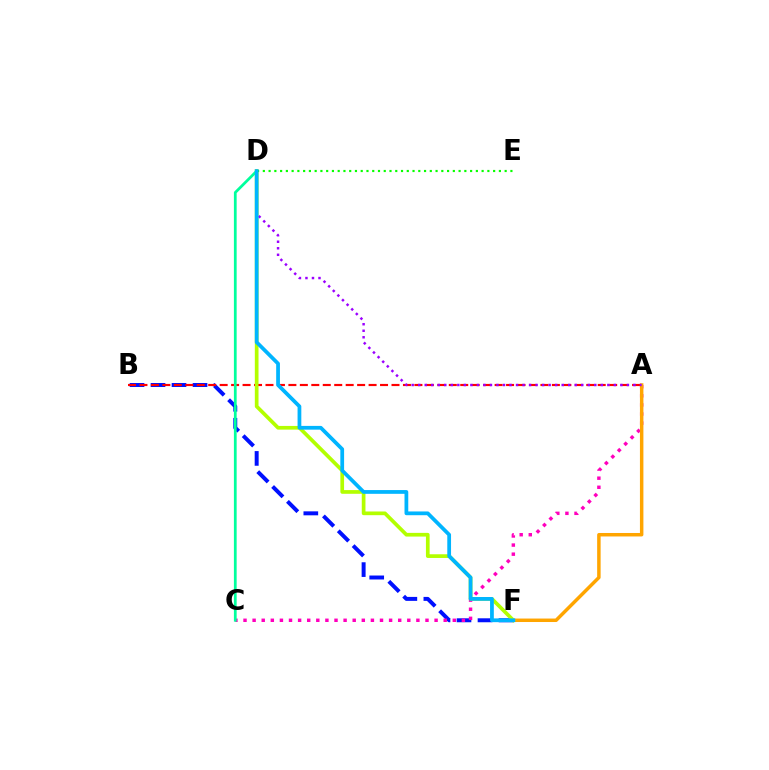{('B', 'F'): [{'color': '#0010ff', 'line_style': 'dashed', 'thickness': 2.85}], ('A', 'C'): [{'color': '#ff00bd', 'line_style': 'dotted', 'thickness': 2.47}], ('A', 'B'): [{'color': '#ff0000', 'line_style': 'dashed', 'thickness': 1.56}], ('A', 'F'): [{'color': '#ffa500', 'line_style': 'solid', 'thickness': 2.5}], ('D', 'F'): [{'color': '#b3ff00', 'line_style': 'solid', 'thickness': 2.66}, {'color': '#00b5ff', 'line_style': 'solid', 'thickness': 2.7}], ('C', 'D'): [{'color': '#00ff9d', 'line_style': 'solid', 'thickness': 1.98}], ('D', 'E'): [{'color': '#08ff00', 'line_style': 'dotted', 'thickness': 1.56}], ('A', 'D'): [{'color': '#9b00ff', 'line_style': 'dotted', 'thickness': 1.77}]}